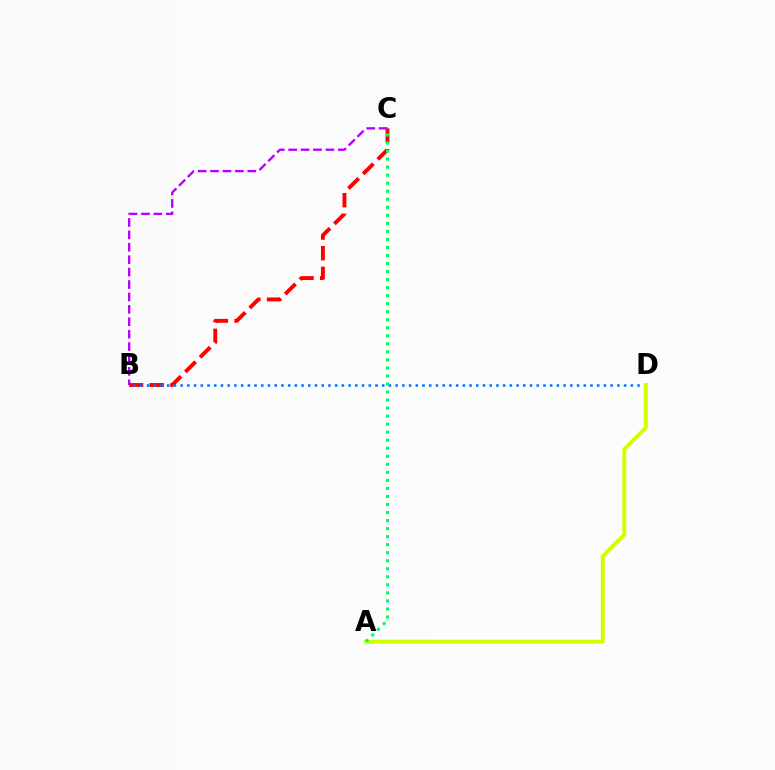{('B', 'C'): [{'color': '#ff0000', 'line_style': 'dashed', 'thickness': 2.8}, {'color': '#b900ff', 'line_style': 'dashed', 'thickness': 1.69}], ('B', 'D'): [{'color': '#0074ff', 'line_style': 'dotted', 'thickness': 1.83}], ('A', 'D'): [{'color': '#d1ff00', 'line_style': 'solid', 'thickness': 2.82}], ('A', 'C'): [{'color': '#00ff5c', 'line_style': 'dotted', 'thickness': 2.18}]}